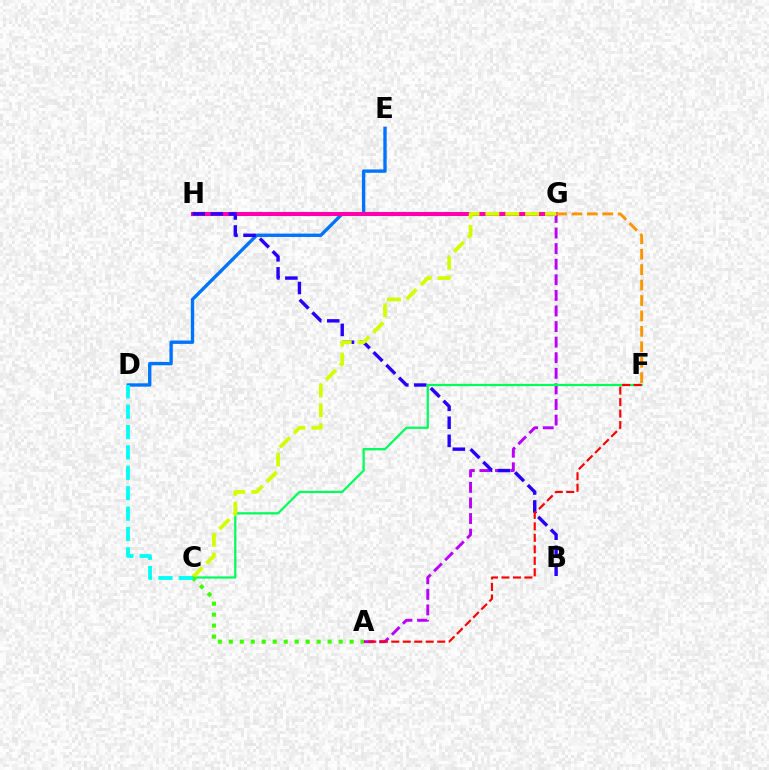{('A', 'G'): [{'color': '#b900ff', 'line_style': 'dashed', 'thickness': 2.12}], ('D', 'E'): [{'color': '#0074ff', 'line_style': 'solid', 'thickness': 2.42}], ('G', 'H'): [{'color': '#ff00ac', 'line_style': 'solid', 'thickness': 2.93}], ('B', 'H'): [{'color': '#2500ff', 'line_style': 'dashed', 'thickness': 2.45}], ('C', 'F'): [{'color': '#00ff5c', 'line_style': 'solid', 'thickness': 1.62}], ('C', 'G'): [{'color': '#d1ff00', 'line_style': 'dashed', 'thickness': 2.7}], ('F', 'G'): [{'color': '#ff9400', 'line_style': 'dashed', 'thickness': 2.1}], ('A', 'F'): [{'color': '#ff0000', 'line_style': 'dashed', 'thickness': 1.56}], ('A', 'C'): [{'color': '#3dff00', 'line_style': 'dotted', 'thickness': 2.98}], ('C', 'D'): [{'color': '#00fff6', 'line_style': 'dashed', 'thickness': 2.77}]}